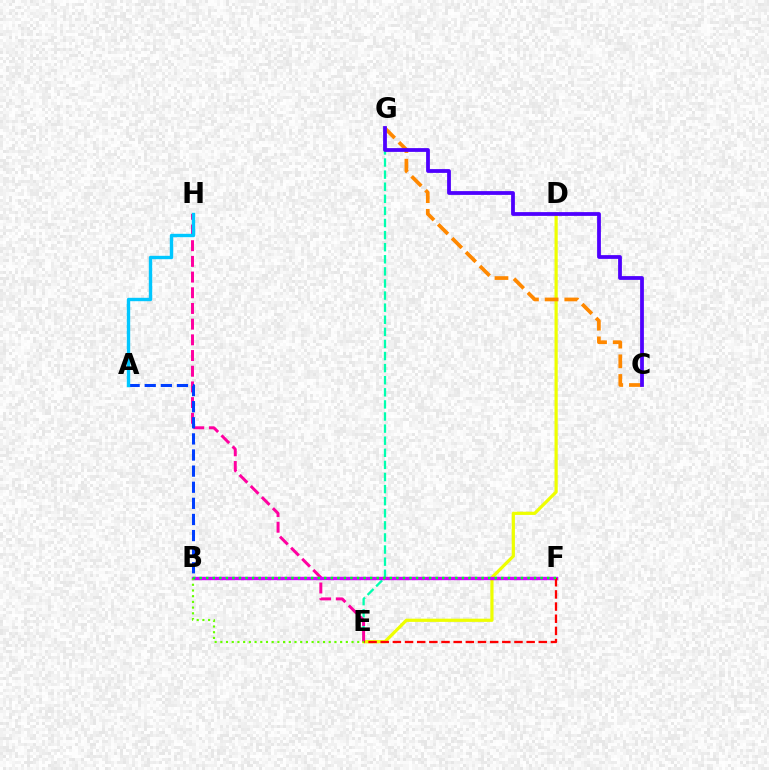{('D', 'E'): [{'color': '#eeff00', 'line_style': 'solid', 'thickness': 2.31}], ('E', 'G'): [{'color': '#00ffaf', 'line_style': 'dashed', 'thickness': 1.64}], ('C', 'G'): [{'color': '#ff8800', 'line_style': 'dashed', 'thickness': 2.67}, {'color': '#4f00ff', 'line_style': 'solid', 'thickness': 2.72}], ('E', 'H'): [{'color': '#ff00a0', 'line_style': 'dashed', 'thickness': 2.13}], ('B', 'F'): [{'color': '#d600ff', 'line_style': 'solid', 'thickness': 2.44}, {'color': '#00ff27', 'line_style': 'dotted', 'thickness': 1.78}], ('E', 'F'): [{'color': '#ff0000', 'line_style': 'dashed', 'thickness': 1.65}], ('B', 'E'): [{'color': '#66ff00', 'line_style': 'dotted', 'thickness': 1.55}], ('A', 'B'): [{'color': '#003fff', 'line_style': 'dashed', 'thickness': 2.19}], ('A', 'H'): [{'color': '#00c7ff', 'line_style': 'solid', 'thickness': 2.44}]}